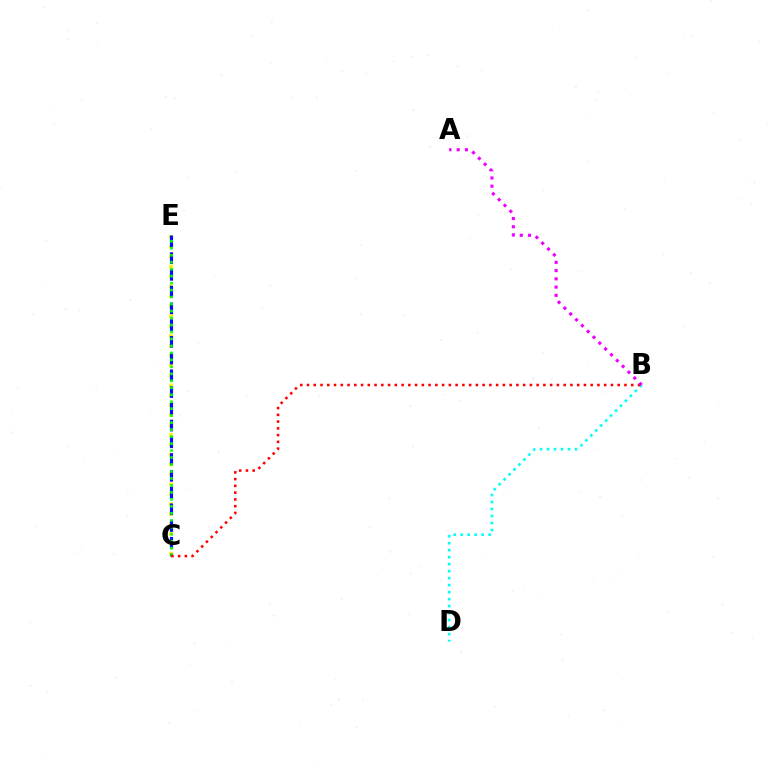{('C', 'E'): [{'color': '#fcf500', 'line_style': 'dotted', 'thickness': 2.69}, {'color': '#0010ff', 'line_style': 'dashed', 'thickness': 2.27}, {'color': '#08ff00', 'line_style': 'dotted', 'thickness': 1.9}], ('B', 'D'): [{'color': '#00fff6', 'line_style': 'dotted', 'thickness': 1.9}], ('B', 'C'): [{'color': '#ff0000', 'line_style': 'dotted', 'thickness': 1.83}], ('A', 'B'): [{'color': '#ee00ff', 'line_style': 'dotted', 'thickness': 2.24}]}